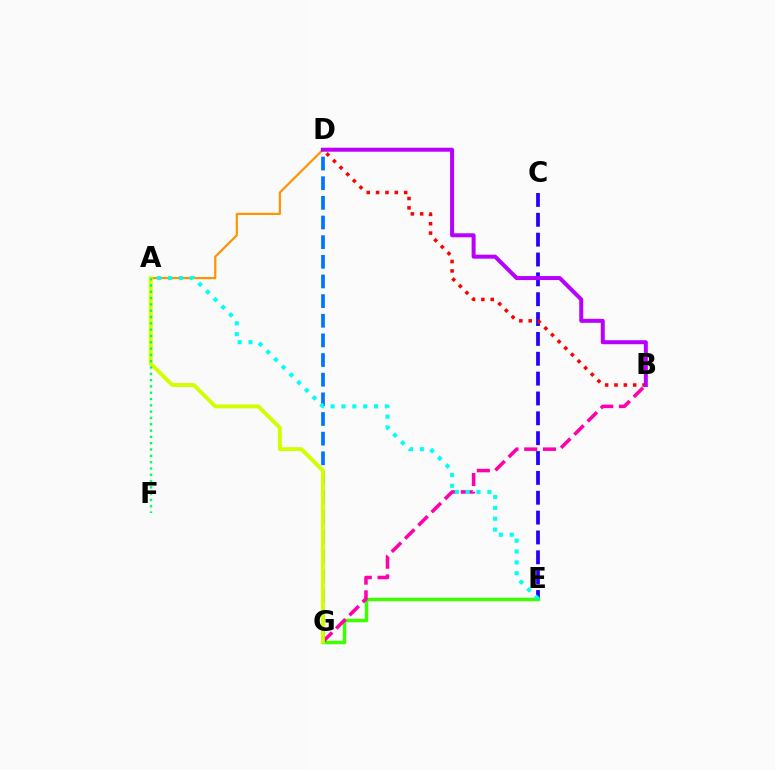{('C', 'E'): [{'color': '#2500ff', 'line_style': 'dashed', 'thickness': 2.7}], ('E', 'G'): [{'color': '#3dff00', 'line_style': 'solid', 'thickness': 2.51}], ('B', 'G'): [{'color': '#ff00ac', 'line_style': 'dashed', 'thickness': 2.54}], ('D', 'G'): [{'color': '#0074ff', 'line_style': 'dashed', 'thickness': 2.67}], ('A', 'D'): [{'color': '#ff9400', 'line_style': 'solid', 'thickness': 1.57}], ('A', 'G'): [{'color': '#d1ff00', 'line_style': 'solid', 'thickness': 2.81}], ('A', 'E'): [{'color': '#00fff6', 'line_style': 'dotted', 'thickness': 2.95}], ('B', 'D'): [{'color': '#ff0000', 'line_style': 'dotted', 'thickness': 2.54}, {'color': '#b900ff', 'line_style': 'solid', 'thickness': 2.87}], ('A', 'F'): [{'color': '#00ff5c', 'line_style': 'dotted', 'thickness': 1.71}]}